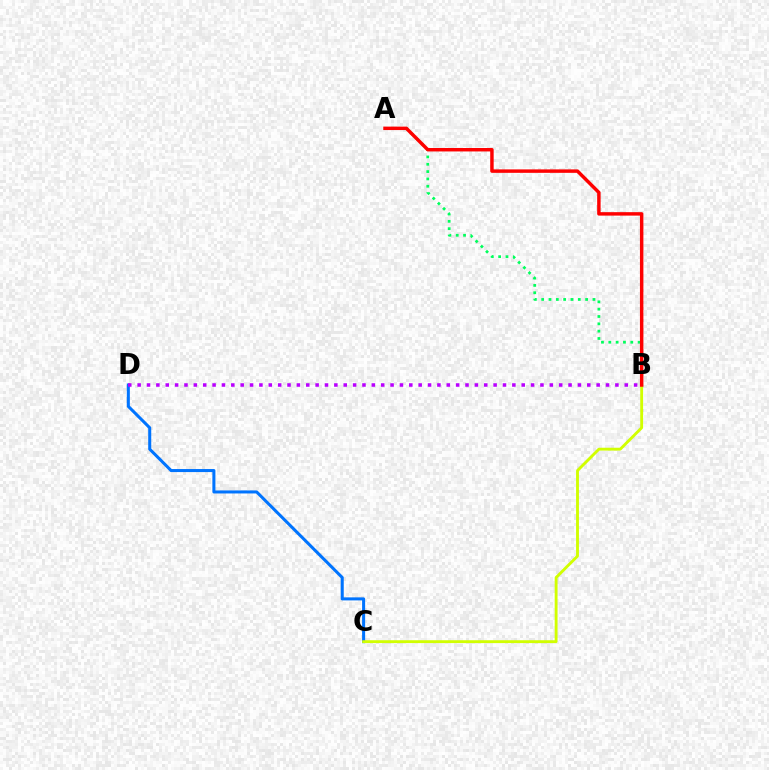{('C', 'D'): [{'color': '#0074ff', 'line_style': 'solid', 'thickness': 2.19}], ('A', 'B'): [{'color': '#00ff5c', 'line_style': 'dotted', 'thickness': 1.99}, {'color': '#ff0000', 'line_style': 'solid', 'thickness': 2.48}], ('B', 'C'): [{'color': '#d1ff00', 'line_style': 'solid', 'thickness': 2.06}], ('B', 'D'): [{'color': '#b900ff', 'line_style': 'dotted', 'thickness': 2.55}]}